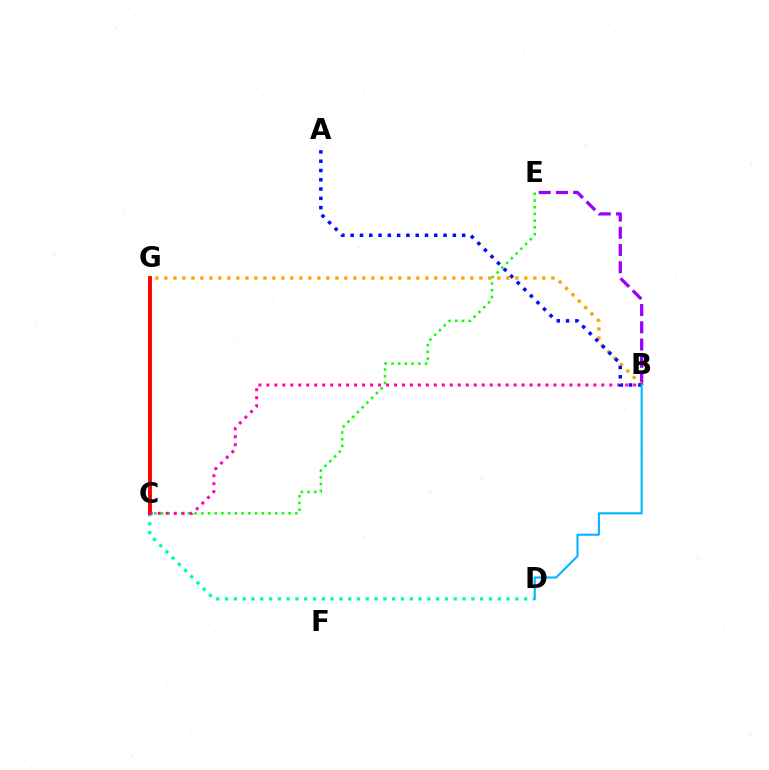{('C', 'D'): [{'color': '#00ff9d', 'line_style': 'dotted', 'thickness': 2.39}], ('C', 'G'): [{'color': '#b3ff00', 'line_style': 'dotted', 'thickness': 2.11}, {'color': '#ff0000', 'line_style': 'solid', 'thickness': 2.78}], ('C', 'E'): [{'color': '#08ff00', 'line_style': 'dotted', 'thickness': 1.83}], ('B', 'E'): [{'color': '#9b00ff', 'line_style': 'dashed', 'thickness': 2.34}], ('B', 'G'): [{'color': '#ffa500', 'line_style': 'dotted', 'thickness': 2.44}], ('B', 'C'): [{'color': '#ff00bd', 'line_style': 'dotted', 'thickness': 2.17}], ('A', 'B'): [{'color': '#0010ff', 'line_style': 'dotted', 'thickness': 2.52}], ('B', 'D'): [{'color': '#00b5ff', 'line_style': 'solid', 'thickness': 1.5}]}